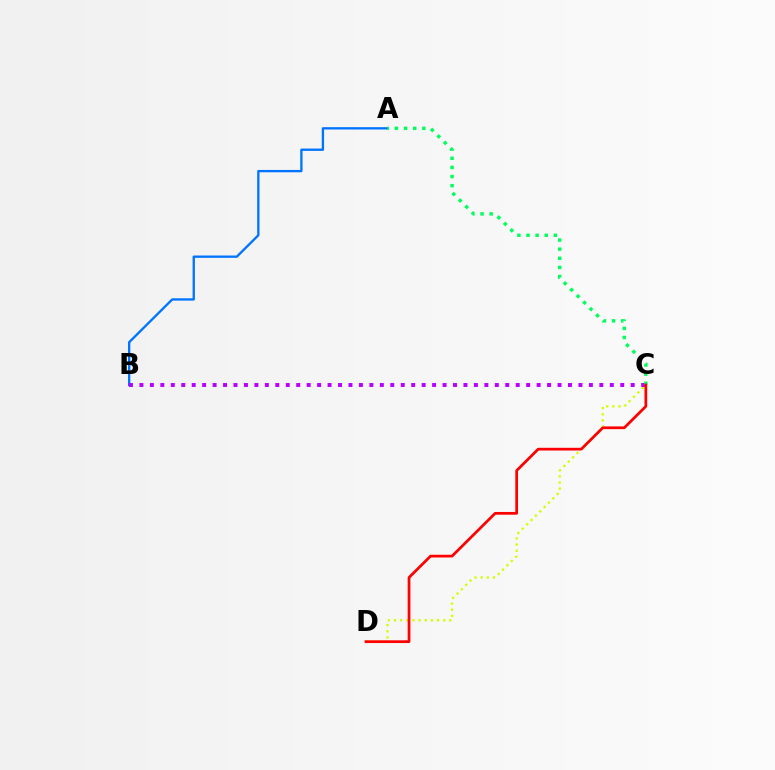{('A', 'B'): [{'color': '#0074ff', 'line_style': 'solid', 'thickness': 1.67}], ('C', 'D'): [{'color': '#d1ff00', 'line_style': 'dotted', 'thickness': 1.67}, {'color': '#ff0000', 'line_style': 'solid', 'thickness': 1.97}], ('B', 'C'): [{'color': '#b900ff', 'line_style': 'dotted', 'thickness': 2.84}], ('A', 'C'): [{'color': '#00ff5c', 'line_style': 'dotted', 'thickness': 2.48}]}